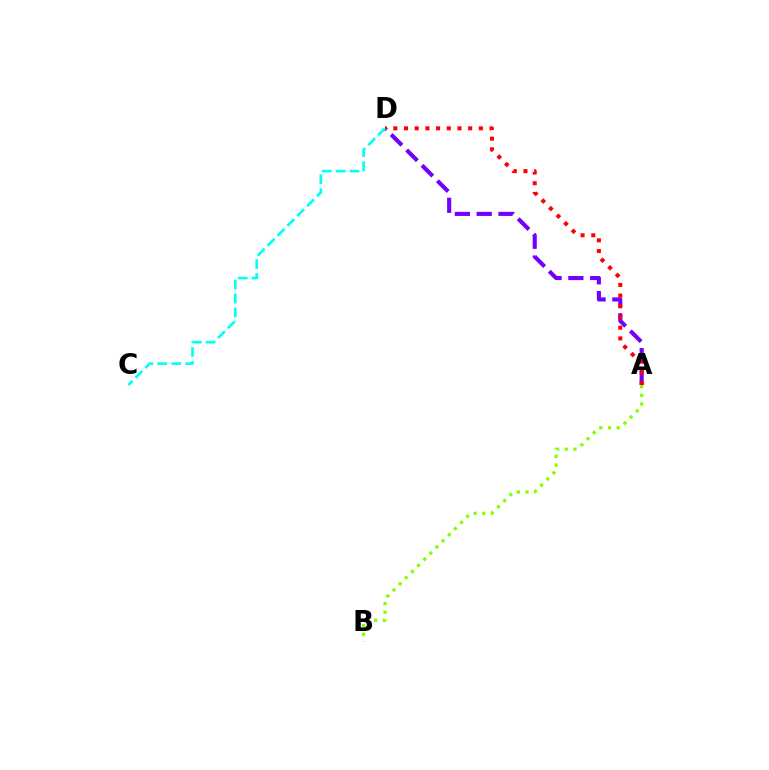{('A', 'D'): [{'color': '#7200ff', 'line_style': 'dashed', 'thickness': 2.96}, {'color': '#ff0000', 'line_style': 'dotted', 'thickness': 2.9}], ('A', 'B'): [{'color': '#84ff00', 'line_style': 'dotted', 'thickness': 2.36}], ('C', 'D'): [{'color': '#00fff6', 'line_style': 'dashed', 'thickness': 1.89}]}